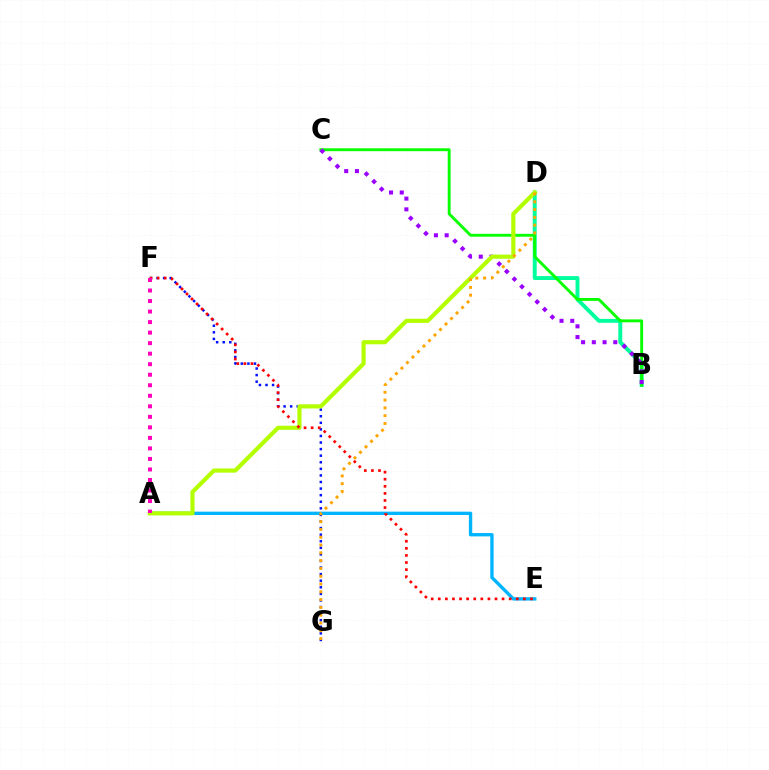{('B', 'D'): [{'color': '#00ff9d', 'line_style': 'solid', 'thickness': 2.82}], ('B', 'C'): [{'color': '#08ff00', 'line_style': 'solid', 'thickness': 2.08}, {'color': '#9b00ff', 'line_style': 'dotted', 'thickness': 2.92}], ('A', 'E'): [{'color': '#00b5ff', 'line_style': 'solid', 'thickness': 2.42}], ('F', 'G'): [{'color': '#0010ff', 'line_style': 'dotted', 'thickness': 1.79}], ('A', 'D'): [{'color': '#b3ff00', 'line_style': 'solid', 'thickness': 2.99}], ('E', 'F'): [{'color': '#ff0000', 'line_style': 'dotted', 'thickness': 1.93}], ('D', 'G'): [{'color': '#ffa500', 'line_style': 'dotted', 'thickness': 2.12}], ('A', 'F'): [{'color': '#ff00bd', 'line_style': 'dotted', 'thickness': 2.86}]}